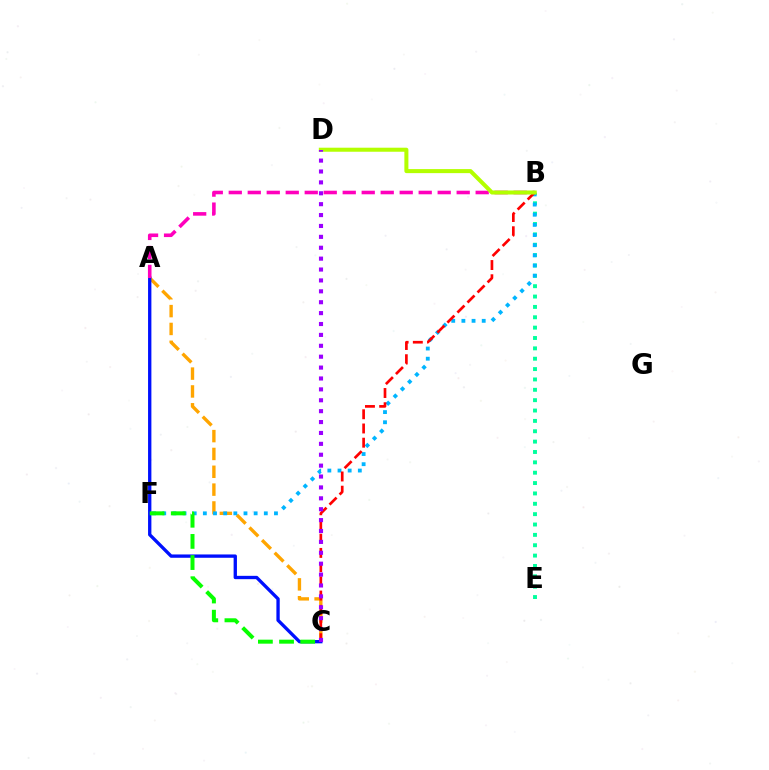{('A', 'C'): [{'color': '#ffa500', 'line_style': 'dashed', 'thickness': 2.42}, {'color': '#0010ff', 'line_style': 'solid', 'thickness': 2.39}], ('B', 'E'): [{'color': '#00ff9d', 'line_style': 'dotted', 'thickness': 2.82}], ('B', 'F'): [{'color': '#00b5ff', 'line_style': 'dotted', 'thickness': 2.76}], ('C', 'F'): [{'color': '#08ff00', 'line_style': 'dashed', 'thickness': 2.87}], ('B', 'C'): [{'color': '#ff0000', 'line_style': 'dashed', 'thickness': 1.93}], ('A', 'B'): [{'color': '#ff00bd', 'line_style': 'dashed', 'thickness': 2.58}], ('B', 'D'): [{'color': '#b3ff00', 'line_style': 'solid', 'thickness': 2.91}], ('C', 'D'): [{'color': '#9b00ff', 'line_style': 'dotted', 'thickness': 2.96}]}